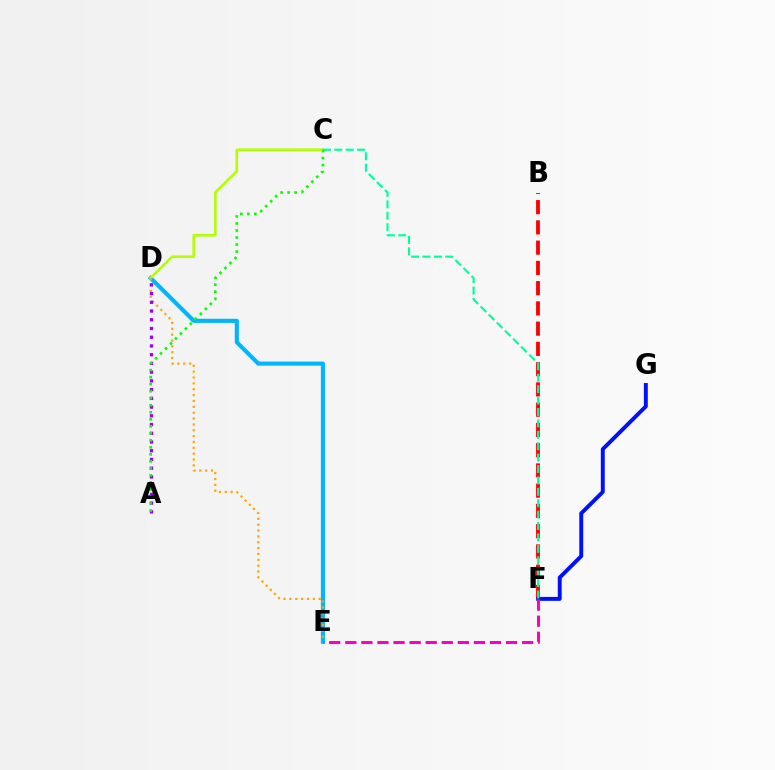{('B', 'F'): [{'color': '#ff0000', 'line_style': 'dashed', 'thickness': 2.75}], ('D', 'E'): [{'color': '#00b5ff', 'line_style': 'solid', 'thickness': 2.95}, {'color': '#ffa500', 'line_style': 'dotted', 'thickness': 1.59}], ('C', 'D'): [{'color': '#b3ff00', 'line_style': 'solid', 'thickness': 1.87}], ('F', 'G'): [{'color': '#0010ff', 'line_style': 'solid', 'thickness': 2.83}], ('C', 'F'): [{'color': '#00ff9d', 'line_style': 'dashed', 'thickness': 1.55}], ('A', 'D'): [{'color': '#9b00ff', 'line_style': 'dotted', 'thickness': 2.37}], ('A', 'C'): [{'color': '#08ff00', 'line_style': 'dotted', 'thickness': 1.91}], ('E', 'F'): [{'color': '#ff00bd', 'line_style': 'dashed', 'thickness': 2.18}]}